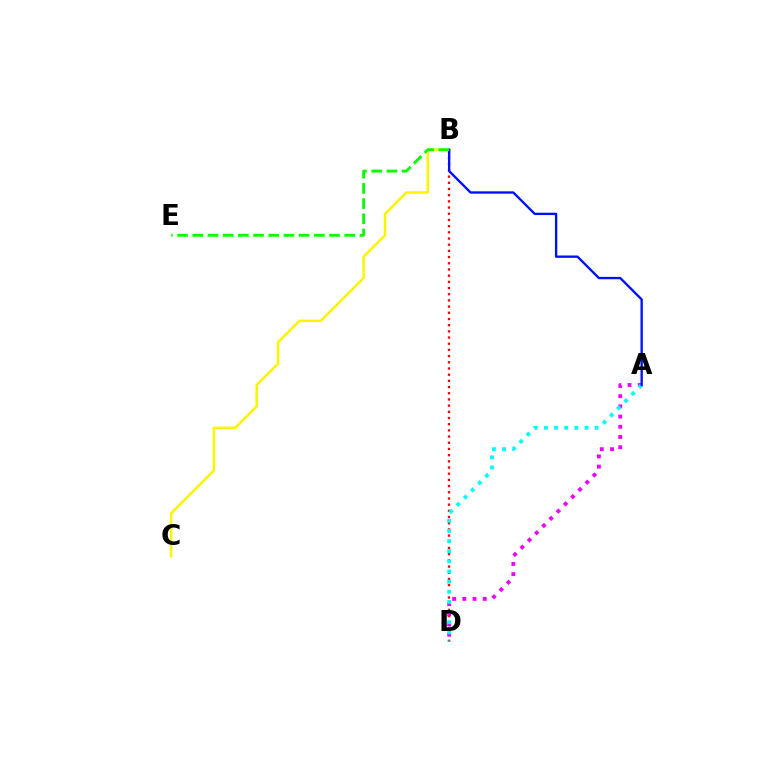{('B', 'C'): [{'color': '#fcf500', 'line_style': 'solid', 'thickness': 1.82}], ('B', 'D'): [{'color': '#ff0000', 'line_style': 'dotted', 'thickness': 1.68}], ('A', 'D'): [{'color': '#ee00ff', 'line_style': 'dotted', 'thickness': 2.77}, {'color': '#00fff6', 'line_style': 'dotted', 'thickness': 2.76}], ('A', 'B'): [{'color': '#0010ff', 'line_style': 'solid', 'thickness': 1.69}], ('B', 'E'): [{'color': '#08ff00', 'line_style': 'dashed', 'thickness': 2.06}]}